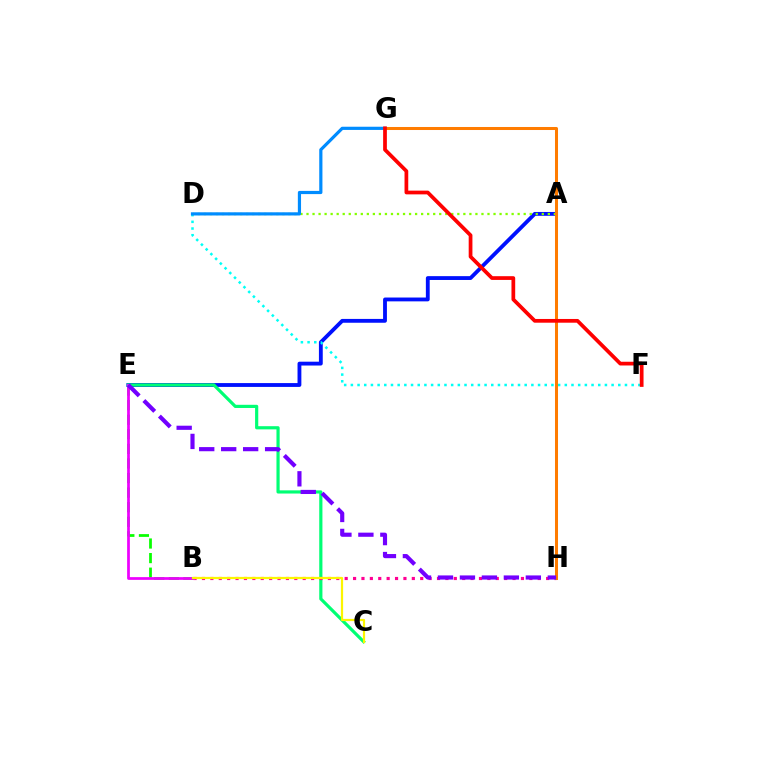{('A', 'E'): [{'color': '#0010ff', 'line_style': 'solid', 'thickness': 2.76}], ('B', 'E'): [{'color': '#08ff00', 'line_style': 'dashed', 'thickness': 1.98}, {'color': '#ee00ff', 'line_style': 'solid', 'thickness': 1.98}], ('C', 'E'): [{'color': '#00ff74', 'line_style': 'solid', 'thickness': 2.29}], ('B', 'H'): [{'color': '#ff0094', 'line_style': 'dotted', 'thickness': 2.28}], ('D', 'F'): [{'color': '#00fff6', 'line_style': 'dotted', 'thickness': 1.82}], ('A', 'D'): [{'color': '#84ff00', 'line_style': 'dotted', 'thickness': 1.64}], ('B', 'C'): [{'color': '#fcf500', 'line_style': 'solid', 'thickness': 1.59}], ('D', 'G'): [{'color': '#008cff', 'line_style': 'solid', 'thickness': 2.3}], ('G', 'H'): [{'color': '#ff7c00', 'line_style': 'solid', 'thickness': 2.18}], ('F', 'G'): [{'color': '#ff0000', 'line_style': 'solid', 'thickness': 2.69}], ('E', 'H'): [{'color': '#7200ff', 'line_style': 'dashed', 'thickness': 2.98}]}